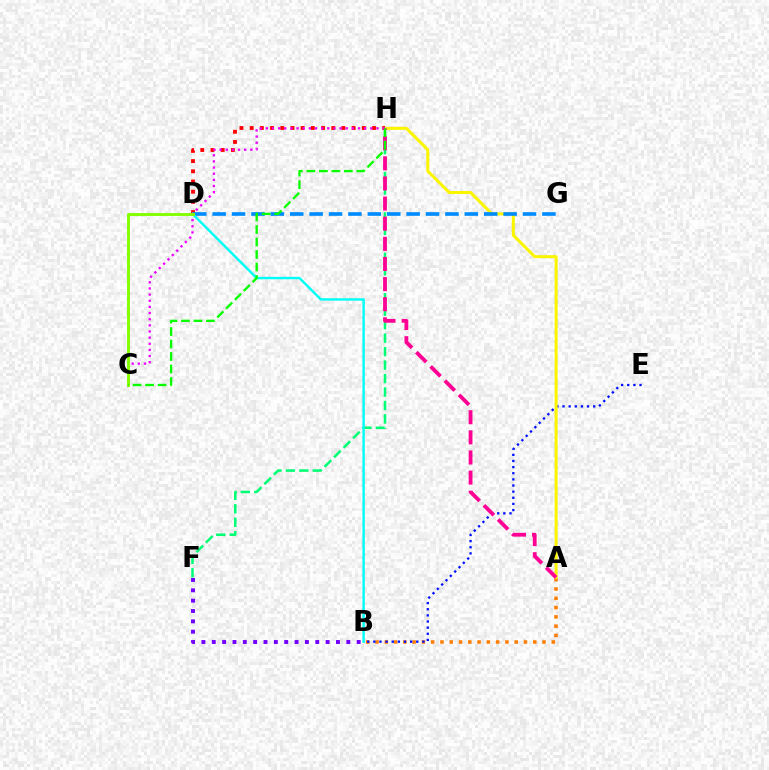{('A', 'B'): [{'color': '#ff7c00', 'line_style': 'dotted', 'thickness': 2.52}], ('B', 'E'): [{'color': '#0010ff', 'line_style': 'dotted', 'thickness': 1.67}], ('A', 'H'): [{'color': '#fcf500', 'line_style': 'solid', 'thickness': 2.17}, {'color': '#ff0094', 'line_style': 'dashed', 'thickness': 2.73}], ('D', 'H'): [{'color': '#ff0000', 'line_style': 'dotted', 'thickness': 2.77}], ('C', 'H'): [{'color': '#ee00ff', 'line_style': 'dotted', 'thickness': 1.67}, {'color': '#08ff00', 'line_style': 'dashed', 'thickness': 1.7}], ('D', 'G'): [{'color': '#008cff', 'line_style': 'dashed', 'thickness': 2.64}], ('B', 'F'): [{'color': '#7200ff', 'line_style': 'dotted', 'thickness': 2.81}], ('F', 'H'): [{'color': '#00ff74', 'line_style': 'dashed', 'thickness': 1.83}], ('B', 'D'): [{'color': '#00fff6', 'line_style': 'solid', 'thickness': 1.75}], ('C', 'D'): [{'color': '#84ff00', 'line_style': 'solid', 'thickness': 2.1}]}